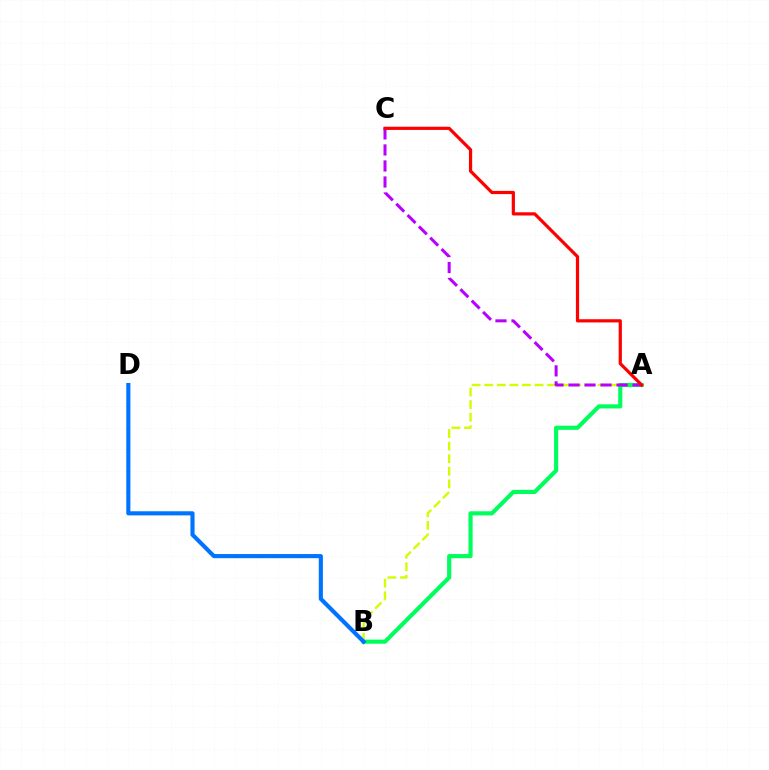{('A', 'B'): [{'color': '#d1ff00', 'line_style': 'dashed', 'thickness': 1.71}, {'color': '#00ff5c', 'line_style': 'solid', 'thickness': 2.98}], ('A', 'C'): [{'color': '#b900ff', 'line_style': 'dashed', 'thickness': 2.18}, {'color': '#ff0000', 'line_style': 'solid', 'thickness': 2.31}], ('B', 'D'): [{'color': '#0074ff', 'line_style': 'solid', 'thickness': 2.97}]}